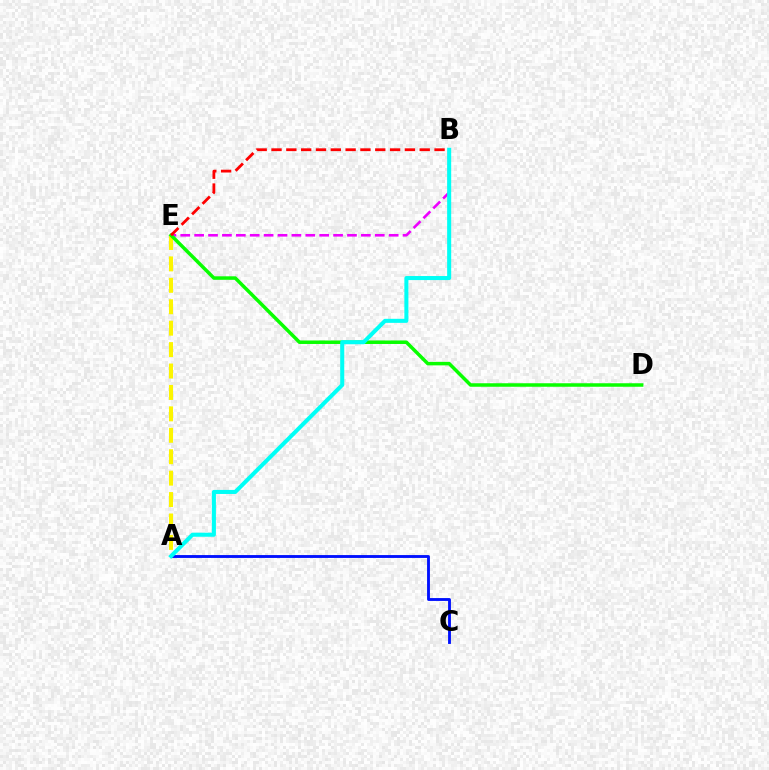{('A', 'E'): [{'color': '#fcf500', 'line_style': 'dashed', 'thickness': 2.91}], ('B', 'E'): [{'color': '#ee00ff', 'line_style': 'dashed', 'thickness': 1.89}, {'color': '#ff0000', 'line_style': 'dashed', 'thickness': 2.01}], ('D', 'E'): [{'color': '#08ff00', 'line_style': 'solid', 'thickness': 2.52}], ('A', 'C'): [{'color': '#0010ff', 'line_style': 'solid', 'thickness': 2.06}], ('A', 'B'): [{'color': '#00fff6', 'line_style': 'solid', 'thickness': 2.91}]}